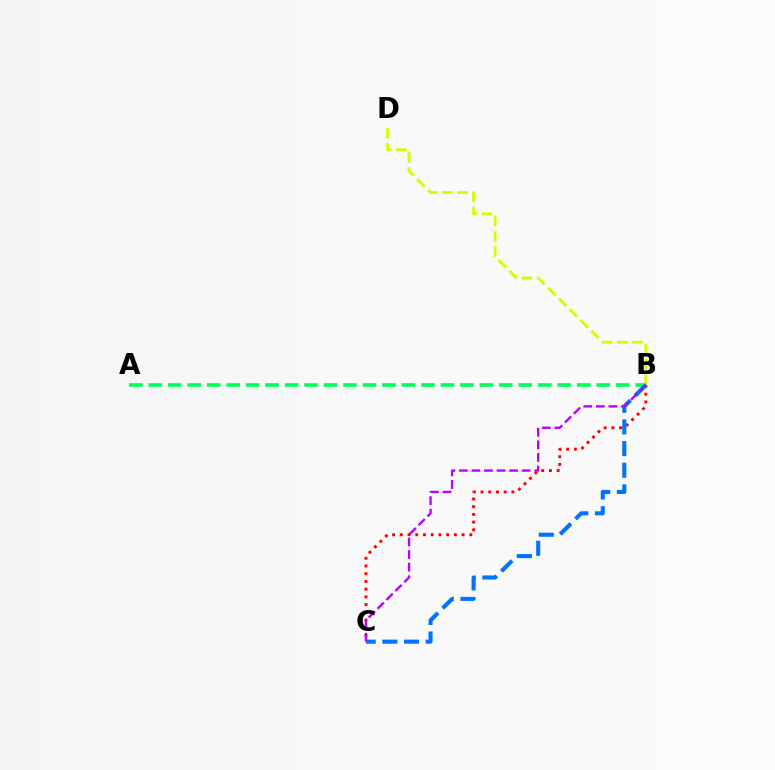{('B', 'C'): [{'color': '#ff0000', 'line_style': 'dotted', 'thickness': 2.1}, {'color': '#0074ff', 'line_style': 'dashed', 'thickness': 2.94}, {'color': '#b900ff', 'line_style': 'dashed', 'thickness': 1.71}], ('B', 'D'): [{'color': '#d1ff00', 'line_style': 'dashed', 'thickness': 2.07}], ('A', 'B'): [{'color': '#00ff5c', 'line_style': 'dashed', 'thickness': 2.65}]}